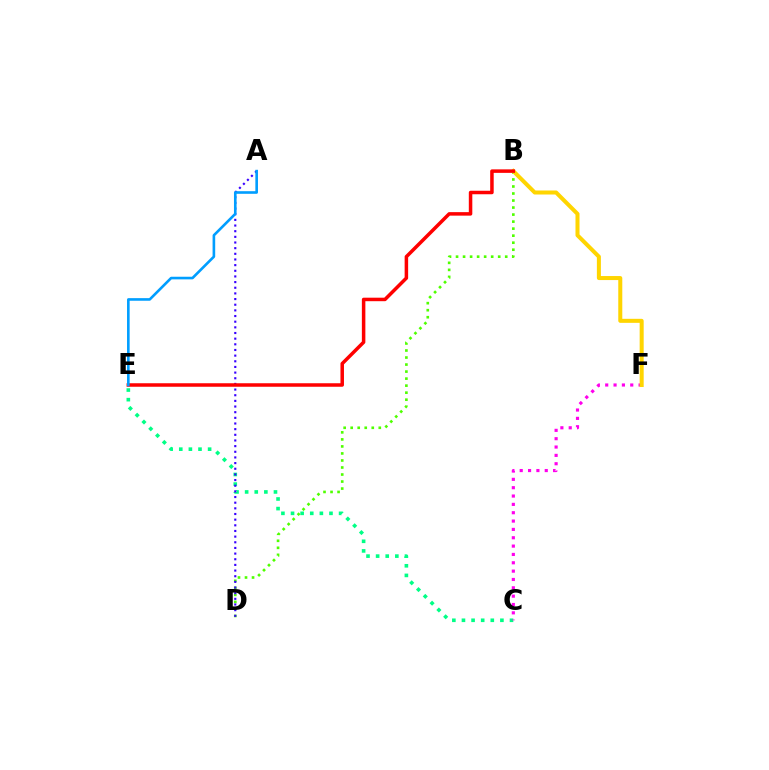{('C', 'E'): [{'color': '#00ff86', 'line_style': 'dotted', 'thickness': 2.61}], ('C', 'F'): [{'color': '#ff00ed', 'line_style': 'dotted', 'thickness': 2.27}], ('B', 'D'): [{'color': '#4fff00', 'line_style': 'dotted', 'thickness': 1.91}], ('A', 'D'): [{'color': '#3700ff', 'line_style': 'dotted', 'thickness': 1.54}], ('B', 'F'): [{'color': '#ffd500', 'line_style': 'solid', 'thickness': 2.9}], ('B', 'E'): [{'color': '#ff0000', 'line_style': 'solid', 'thickness': 2.52}], ('A', 'E'): [{'color': '#009eff', 'line_style': 'solid', 'thickness': 1.88}]}